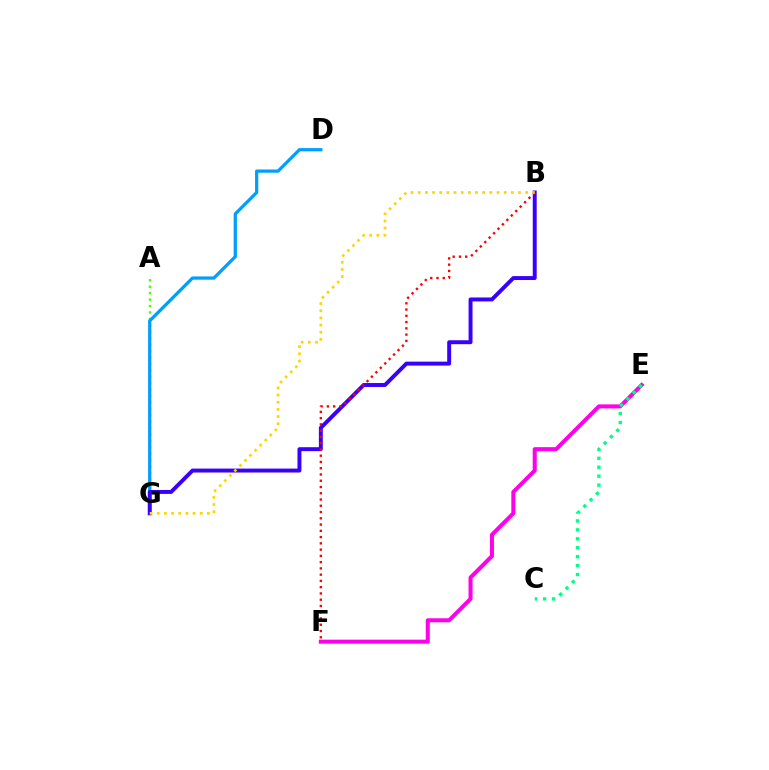{('A', 'G'): [{'color': '#4fff00', 'line_style': 'dotted', 'thickness': 1.75}], ('D', 'G'): [{'color': '#009eff', 'line_style': 'solid', 'thickness': 2.33}], ('E', 'F'): [{'color': '#ff00ed', 'line_style': 'solid', 'thickness': 2.9}], ('C', 'E'): [{'color': '#00ff86', 'line_style': 'dotted', 'thickness': 2.43}], ('B', 'G'): [{'color': '#3700ff', 'line_style': 'solid', 'thickness': 2.84}, {'color': '#ffd500', 'line_style': 'dotted', 'thickness': 1.95}], ('B', 'F'): [{'color': '#ff0000', 'line_style': 'dotted', 'thickness': 1.7}]}